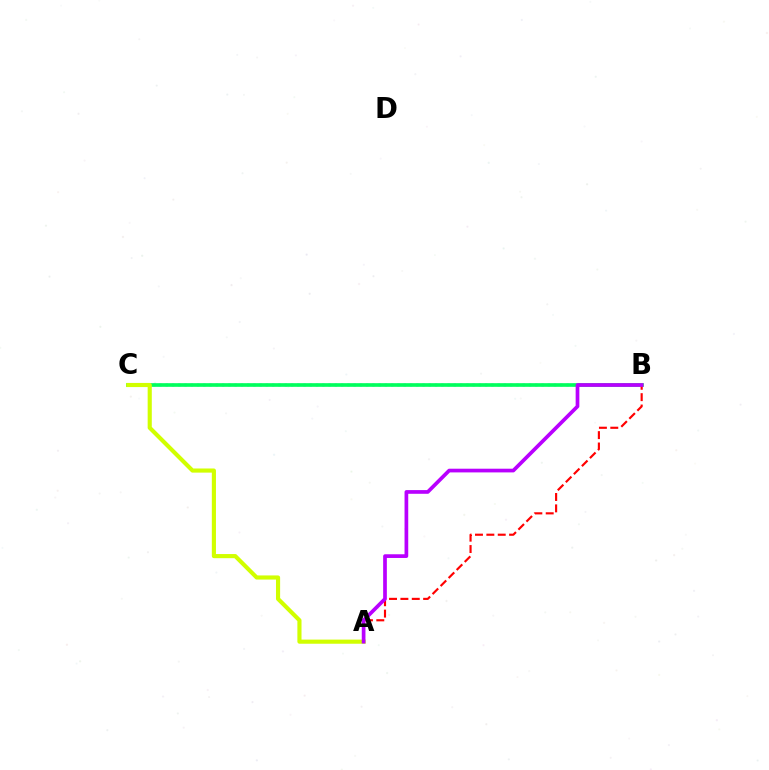{('B', 'C'): [{'color': '#0074ff', 'line_style': 'dotted', 'thickness': 1.7}, {'color': '#00ff5c', 'line_style': 'solid', 'thickness': 2.63}], ('A', 'B'): [{'color': '#ff0000', 'line_style': 'dashed', 'thickness': 1.54}, {'color': '#b900ff', 'line_style': 'solid', 'thickness': 2.66}], ('A', 'C'): [{'color': '#d1ff00', 'line_style': 'solid', 'thickness': 2.97}]}